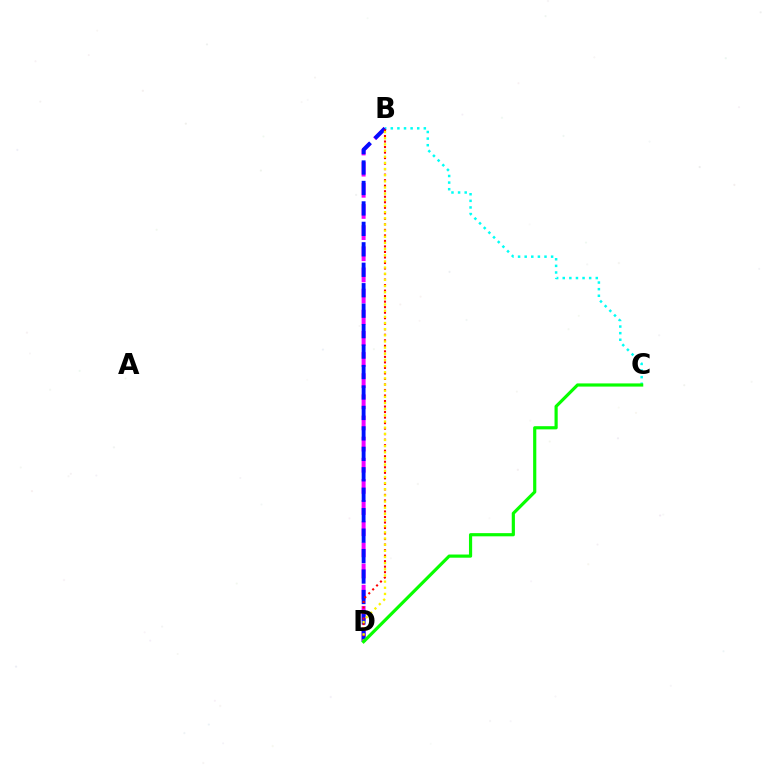{('B', 'C'): [{'color': '#00fff6', 'line_style': 'dotted', 'thickness': 1.79}], ('B', 'D'): [{'color': '#ee00ff', 'line_style': 'dashed', 'thickness': 2.87}, {'color': '#0010ff', 'line_style': 'dashed', 'thickness': 2.78}, {'color': '#ff0000', 'line_style': 'dotted', 'thickness': 1.5}, {'color': '#fcf500', 'line_style': 'dotted', 'thickness': 1.67}], ('C', 'D'): [{'color': '#08ff00', 'line_style': 'solid', 'thickness': 2.29}]}